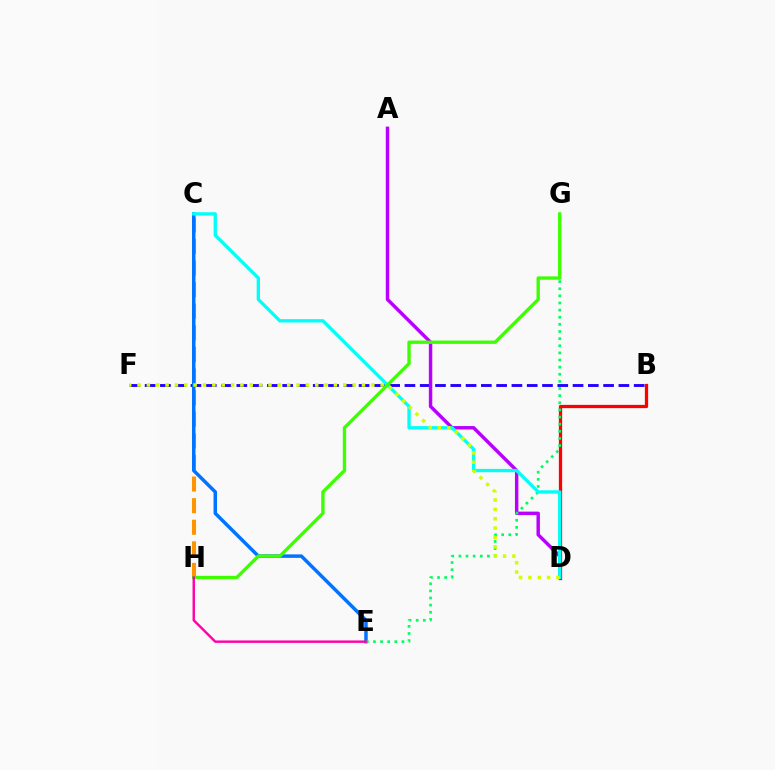{('B', 'F'): [{'color': '#2500ff', 'line_style': 'dashed', 'thickness': 2.08}], ('B', 'D'): [{'color': '#ff0000', 'line_style': 'solid', 'thickness': 2.35}], ('A', 'D'): [{'color': '#b900ff', 'line_style': 'solid', 'thickness': 2.48}], ('C', 'H'): [{'color': '#ff9400', 'line_style': 'dashed', 'thickness': 2.93}], ('C', 'E'): [{'color': '#0074ff', 'line_style': 'solid', 'thickness': 2.51}], ('E', 'G'): [{'color': '#00ff5c', 'line_style': 'dotted', 'thickness': 1.94}], ('C', 'D'): [{'color': '#00fff6', 'line_style': 'solid', 'thickness': 2.39}], ('D', 'F'): [{'color': '#d1ff00', 'line_style': 'dotted', 'thickness': 2.54}], ('G', 'H'): [{'color': '#3dff00', 'line_style': 'solid', 'thickness': 2.4}], ('E', 'H'): [{'color': '#ff00ac', 'line_style': 'solid', 'thickness': 1.74}]}